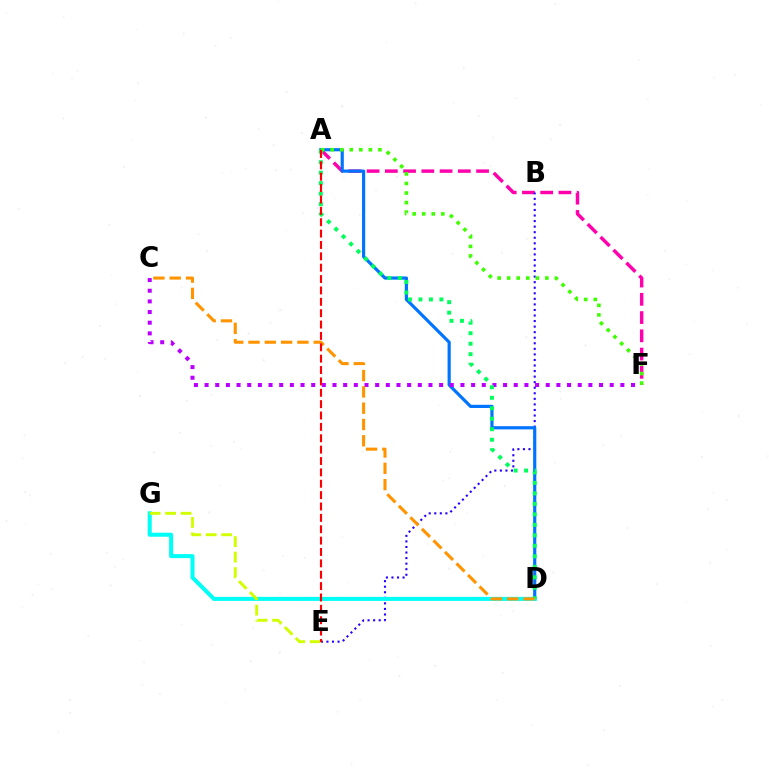{('A', 'F'): [{'color': '#ff00ac', 'line_style': 'dashed', 'thickness': 2.48}, {'color': '#3dff00', 'line_style': 'dotted', 'thickness': 2.59}], ('B', 'E'): [{'color': '#2500ff', 'line_style': 'dotted', 'thickness': 1.51}], ('A', 'D'): [{'color': '#0074ff', 'line_style': 'solid', 'thickness': 2.29}, {'color': '#00ff5c', 'line_style': 'dotted', 'thickness': 2.85}], ('D', 'G'): [{'color': '#00fff6', 'line_style': 'solid', 'thickness': 2.91}], ('C', 'F'): [{'color': '#b900ff', 'line_style': 'dotted', 'thickness': 2.9}], ('E', 'G'): [{'color': '#d1ff00', 'line_style': 'dashed', 'thickness': 2.1}], ('C', 'D'): [{'color': '#ff9400', 'line_style': 'dashed', 'thickness': 2.21}], ('A', 'E'): [{'color': '#ff0000', 'line_style': 'dashed', 'thickness': 1.54}]}